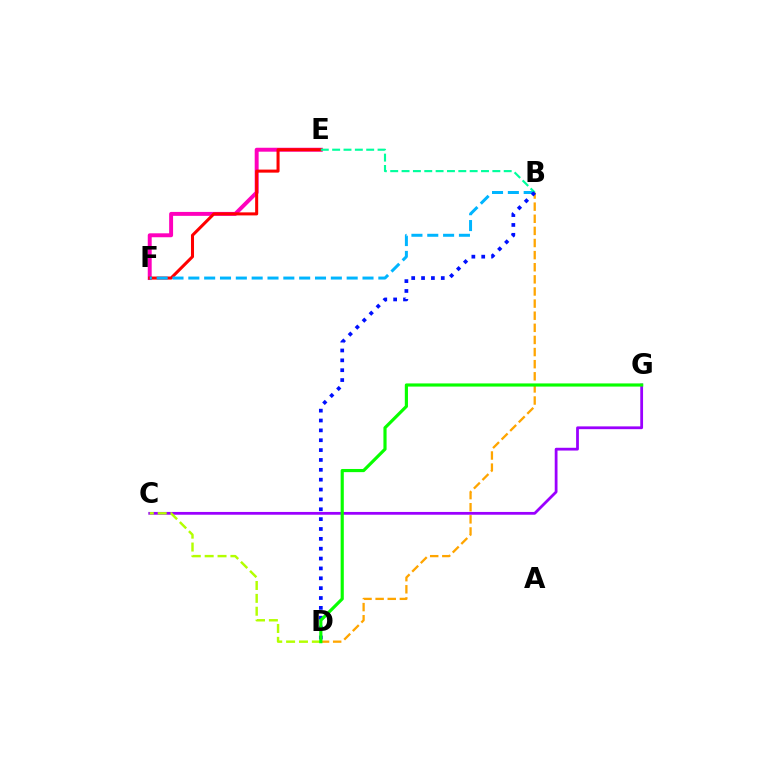{('C', 'G'): [{'color': '#9b00ff', 'line_style': 'solid', 'thickness': 2.0}], ('E', 'F'): [{'color': '#ff00bd', 'line_style': 'solid', 'thickness': 2.83}, {'color': '#ff0000', 'line_style': 'solid', 'thickness': 2.19}], ('B', 'D'): [{'color': '#ffa500', 'line_style': 'dashed', 'thickness': 1.65}, {'color': '#0010ff', 'line_style': 'dotted', 'thickness': 2.68}], ('C', 'D'): [{'color': '#b3ff00', 'line_style': 'dashed', 'thickness': 1.75}], ('B', 'F'): [{'color': '#00b5ff', 'line_style': 'dashed', 'thickness': 2.15}], ('B', 'E'): [{'color': '#00ff9d', 'line_style': 'dashed', 'thickness': 1.54}], ('D', 'G'): [{'color': '#08ff00', 'line_style': 'solid', 'thickness': 2.28}]}